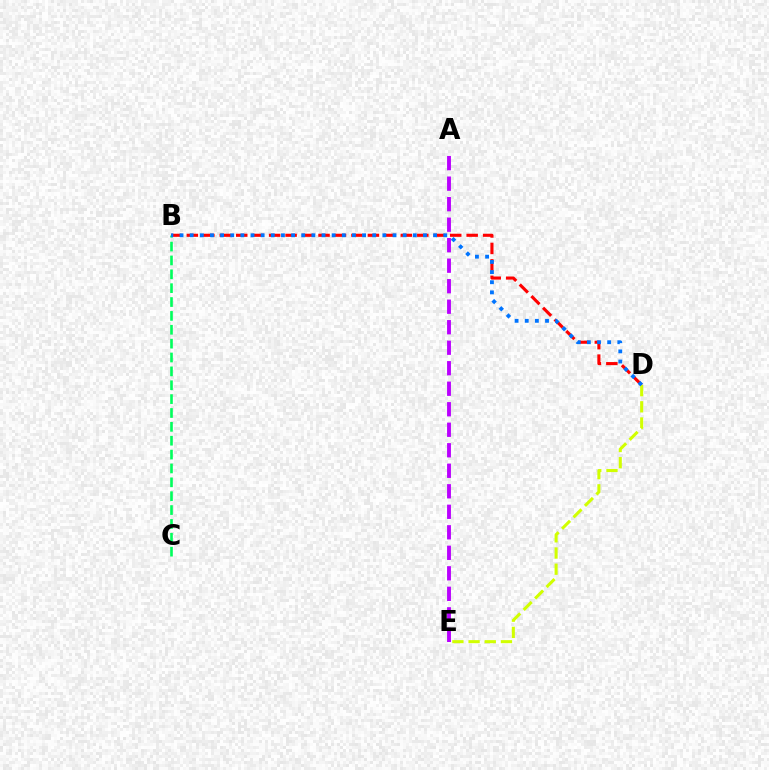{('B', 'D'): [{'color': '#ff0000', 'line_style': 'dashed', 'thickness': 2.24}, {'color': '#0074ff', 'line_style': 'dotted', 'thickness': 2.76}], ('B', 'C'): [{'color': '#00ff5c', 'line_style': 'dashed', 'thickness': 1.88}], ('D', 'E'): [{'color': '#d1ff00', 'line_style': 'dashed', 'thickness': 2.2}], ('A', 'E'): [{'color': '#b900ff', 'line_style': 'dashed', 'thickness': 2.79}]}